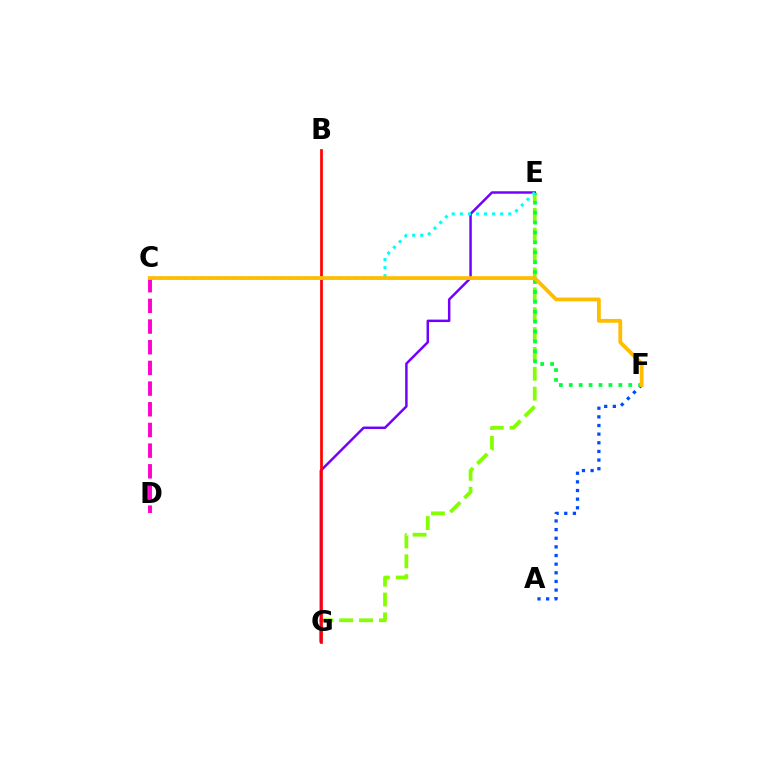{('A', 'F'): [{'color': '#004bff', 'line_style': 'dotted', 'thickness': 2.35}], ('E', 'G'): [{'color': '#84ff00', 'line_style': 'dashed', 'thickness': 2.7}, {'color': '#7200ff', 'line_style': 'solid', 'thickness': 1.78}], ('C', 'D'): [{'color': '#ff00cf', 'line_style': 'dashed', 'thickness': 2.81}], ('E', 'F'): [{'color': '#00ff39', 'line_style': 'dotted', 'thickness': 2.69}], ('B', 'G'): [{'color': '#ff0000', 'line_style': 'solid', 'thickness': 1.95}], ('C', 'E'): [{'color': '#00fff6', 'line_style': 'dotted', 'thickness': 2.19}], ('C', 'F'): [{'color': '#ffbd00', 'line_style': 'solid', 'thickness': 2.74}]}